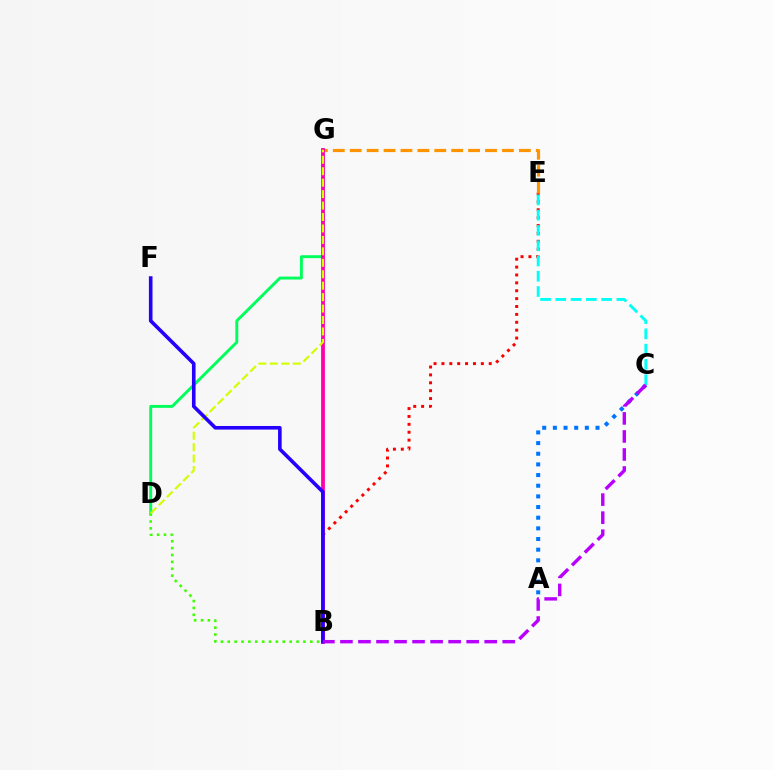{('B', 'E'): [{'color': '#ff0000', 'line_style': 'dotted', 'thickness': 2.14}], ('D', 'G'): [{'color': '#00ff5c', 'line_style': 'solid', 'thickness': 2.1}, {'color': '#d1ff00', 'line_style': 'dashed', 'thickness': 1.55}], ('A', 'C'): [{'color': '#0074ff', 'line_style': 'dotted', 'thickness': 2.9}], ('E', 'G'): [{'color': '#ff9400', 'line_style': 'dashed', 'thickness': 2.3}], ('B', 'G'): [{'color': '#ff00ac', 'line_style': 'solid', 'thickness': 2.73}], ('B', 'D'): [{'color': '#3dff00', 'line_style': 'dotted', 'thickness': 1.87}], ('C', 'E'): [{'color': '#00fff6', 'line_style': 'dashed', 'thickness': 2.07}], ('B', 'F'): [{'color': '#2500ff', 'line_style': 'solid', 'thickness': 2.59}], ('B', 'C'): [{'color': '#b900ff', 'line_style': 'dashed', 'thickness': 2.45}]}